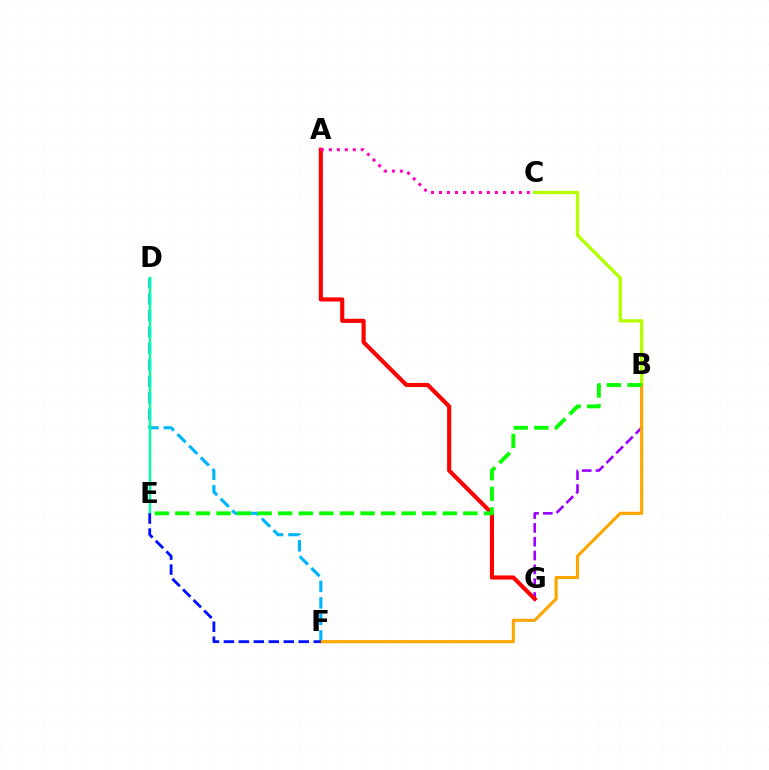{('B', 'G'): [{'color': '#9b00ff', 'line_style': 'dashed', 'thickness': 1.88}], ('D', 'F'): [{'color': '#00b5ff', 'line_style': 'dashed', 'thickness': 2.24}], ('B', 'C'): [{'color': '#b3ff00', 'line_style': 'solid', 'thickness': 2.41}], ('A', 'G'): [{'color': '#ff0000', 'line_style': 'solid', 'thickness': 2.97}], ('D', 'E'): [{'color': '#00ff9d', 'line_style': 'solid', 'thickness': 1.7}], ('A', 'C'): [{'color': '#ff00bd', 'line_style': 'dotted', 'thickness': 2.17}], ('B', 'F'): [{'color': '#ffa500', 'line_style': 'solid', 'thickness': 2.24}], ('B', 'E'): [{'color': '#08ff00', 'line_style': 'dashed', 'thickness': 2.79}], ('E', 'F'): [{'color': '#0010ff', 'line_style': 'dashed', 'thickness': 2.03}]}